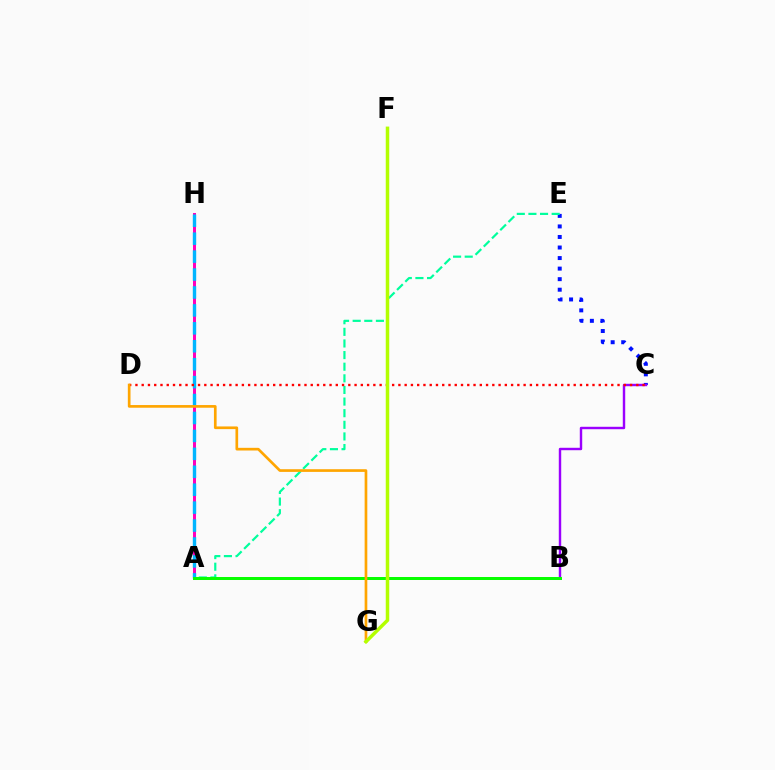{('A', 'H'): [{'color': '#ff00bd', 'line_style': 'solid', 'thickness': 2.17}, {'color': '#00b5ff', 'line_style': 'dashed', 'thickness': 2.44}], ('C', 'E'): [{'color': '#0010ff', 'line_style': 'dotted', 'thickness': 2.87}], ('A', 'E'): [{'color': '#00ff9d', 'line_style': 'dashed', 'thickness': 1.58}], ('B', 'C'): [{'color': '#9b00ff', 'line_style': 'solid', 'thickness': 1.75}], ('A', 'B'): [{'color': '#08ff00', 'line_style': 'solid', 'thickness': 2.15}], ('C', 'D'): [{'color': '#ff0000', 'line_style': 'dotted', 'thickness': 1.7}], ('D', 'G'): [{'color': '#ffa500', 'line_style': 'solid', 'thickness': 1.93}], ('F', 'G'): [{'color': '#b3ff00', 'line_style': 'solid', 'thickness': 2.51}]}